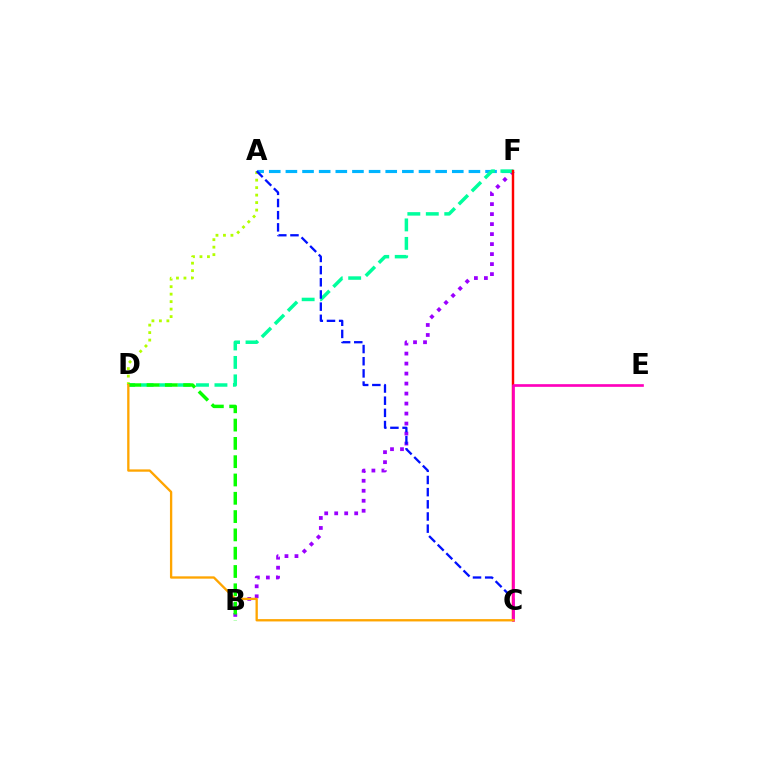{('B', 'F'): [{'color': '#9b00ff', 'line_style': 'dotted', 'thickness': 2.72}], ('A', 'F'): [{'color': '#00b5ff', 'line_style': 'dashed', 'thickness': 2.26}], ('A', 'D'): [{'color': '#b3ff00', 'line_style': 'dotted', 'thickness': 2.03}], ('D', 'F'): [{'color': '#00ff9d', 'line_style': 'dashed', 'thickness': 2.51}], ('A', 'C'): [{'color': '#0010ff', 'line_style': 'dashed', 'thickness': 1.65}], ('B', 'D'): [{'color': '#08ff00', 'line_style': 'dashed', 'thickness': 2.49}], ('C', 'F'): [{'color': '#ff0000', 'line_style': 'solid', 'thickness': 1.75}], ('C', 'E'): [{'color': '#ff00bd', 'line_style': 'solid', 'thickness': 1.93}], ('C', 'D'): [{'color': '#ffa500', 'line_style': 'solid', 'thickness': 1.68}]}